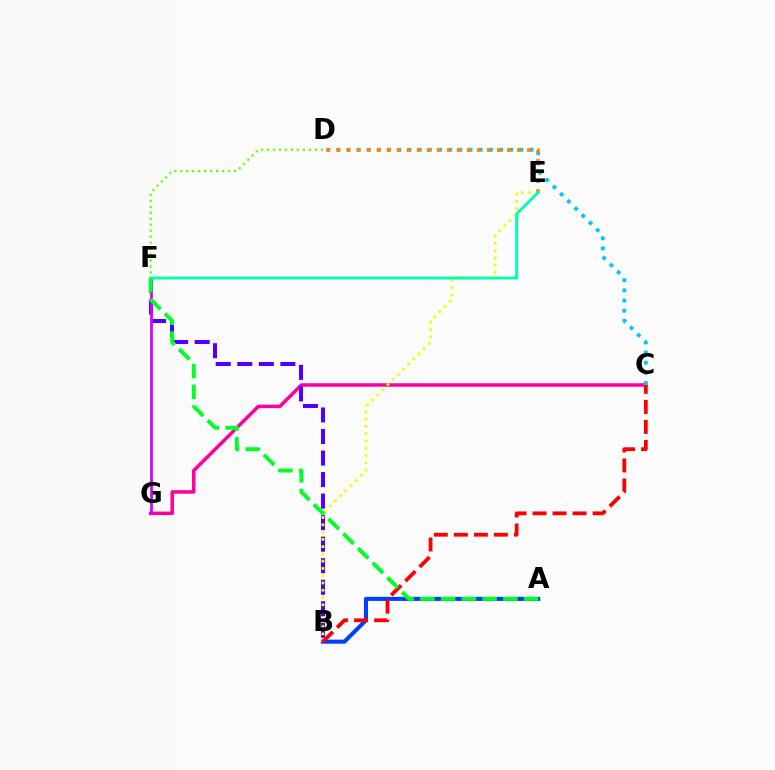{('A', 'B'): [{'color': '#003fff', 'line_style': 'solid', 'thickness': 2.92}], ('C', 'G'): [{'color': '#ff00a0', 'line_style': 'solid', 'thickness': 2.53}], ('B', 'F'): [{'color': '#4f00ff', 'line_style': 'dashed', 'thickness': 2.93}], ('C', 'D'): [{'color': '#00c7ff', 'line_style': 'dotted', 'thickness': 2.76}], ('B', 'E'): [{'color': '#eeff00', 'line_style': 'dotted', 'thickness': 1.98}], ('D', 'F'): [{'color': '#66ff00', 'line_style': 'dotted', 'thickness': 1.62}], ('D', 'E'): [{'color': '#ff8800', 'line_style': 'dotted', 'thickness': 2.72}], ('F', 'G'): [{'color': '#d600ff', 'line_style': 'solid', 'thickness': 1.99}], ('B', 'C'): [{'color': '#ff0000', 'line_style': 'dashed', 'thickness': 2.72}], ('E', 'F'): [{'color': '#00ffaf', 'line_style': 'solid', 'thickness': 2.09}], ('A', 'F'): [{'color': '#00ff27', 'line_style': 'dashed', 'thickness': 2.82}]}